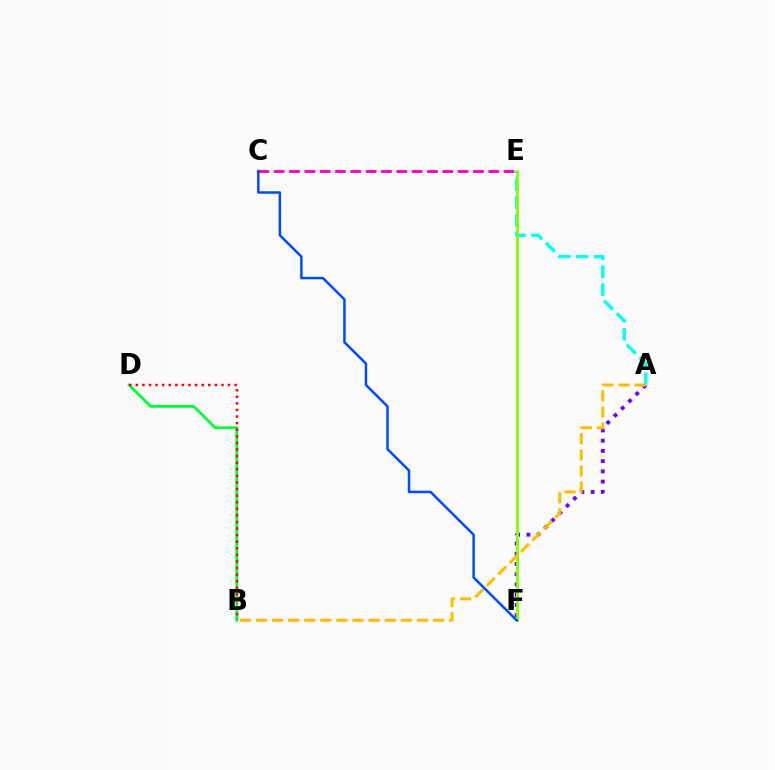{('A', 'E'): [{'color': '#00fff6', 'line_style': 'dashed', 'thickness': 2.42}], ('B', 'D'): [{'color': '#00ff39', 'line_style': 'solid', 'thickness': 2.0}, {'color': '#ff0000', 'line_style': 'dotted', 'thickness': 1.79}], ('A', 'F'): [{'color': '#7200ff', 'line_style': 'dotted', 'thickness': 2.78}], ('E', 'F'): [{'color': '#84ff00', 'line_style': 'solid', 'thickness': 2.01}], ('C', 'E'): [{'color': '#ff00cf', 'line_style': 'dashed', 'thickness': 2.08}], ('A', 'B'): [{'color': '#ffbd00', 'line_style': 'dashed', 'thickness': 2.19}], ('C', 'F'): [{'color': '#004bff', 'line_style': 'solid', 'thickness': 1.8}]}